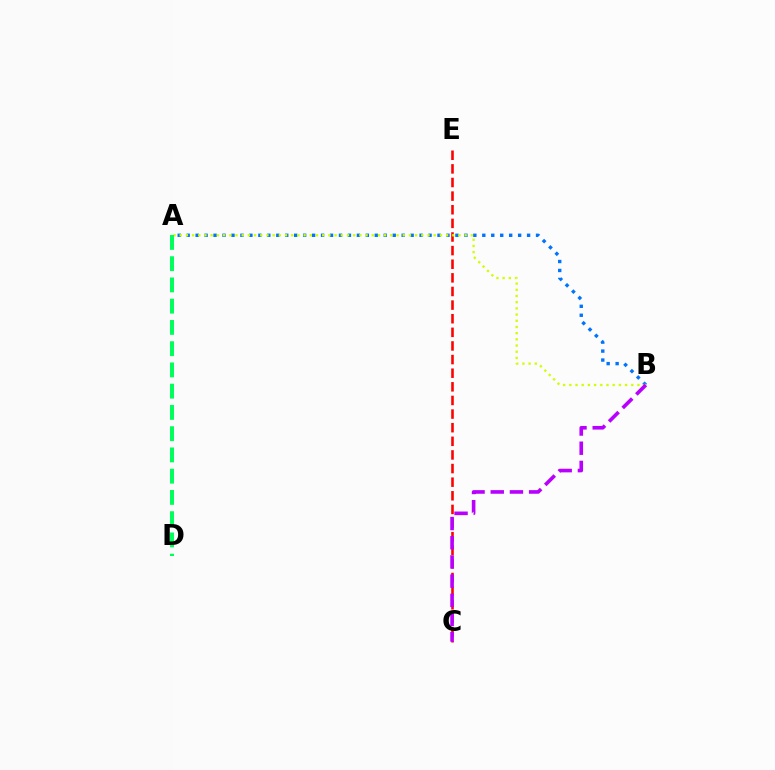{('C', 'E'): [{'color': '#ff0000', 'line_style': 'dashed', 'thickness': 1.85}], ('A', 'B'): [{'color': '#0074ff', 'line_style': 'dotted', 'thickness': 2.43}, {'color': '#d1ff00', 'line_style': 'dotted', 'thickness': 1.68}], ('B', 'C'): [{'color': '#b900ff', 'line_style': 'dashed', 'thickness': 2.61}], ('A', 'D'): [{'color': '#00ff5c', 'line_style': 'dashed', 'thickness': 2.89}]}